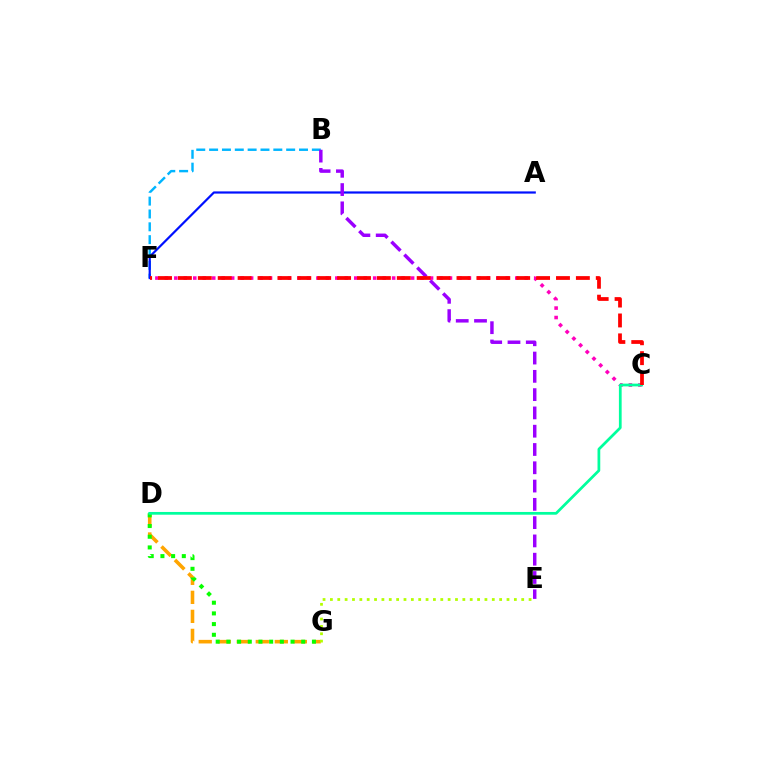{('B', 'F'): [{'color': '#00b5ff', 'line_style': 'dashed', 'thickness': 1.74}], ('D', 'G'): [{'color': '#ffa500', 'line_style': 'dashed', 'thickness': 2.58}, {'color': '#08ff00', 'line_style': 'dotted', 'thickness': 2.91}], ('A', 'F'): [{'color': '#0010ff', 'line_style': 'solid', 'thickness': 1.58}], ('B', 'E'): [{'color': '#9b00ff', 'line_style': 'dashed', 'thickness': 2.48}], ('C', 'F'): [{'color': '#ff00bd', 'line_style': 'dotted', 'thickness': 2.57}, {'color': '#ff0000', 'line_style': 'dashed', 'thickness': 2.7}], ('C', 'D'): [{'color': '#00ff9d', 'line_style': 'solid', 'thickness': 1.97}], ('E', 'G'): [{'color': '#b3ff00', 'line_style': 'dotted', 'thickness': 2.0}]}